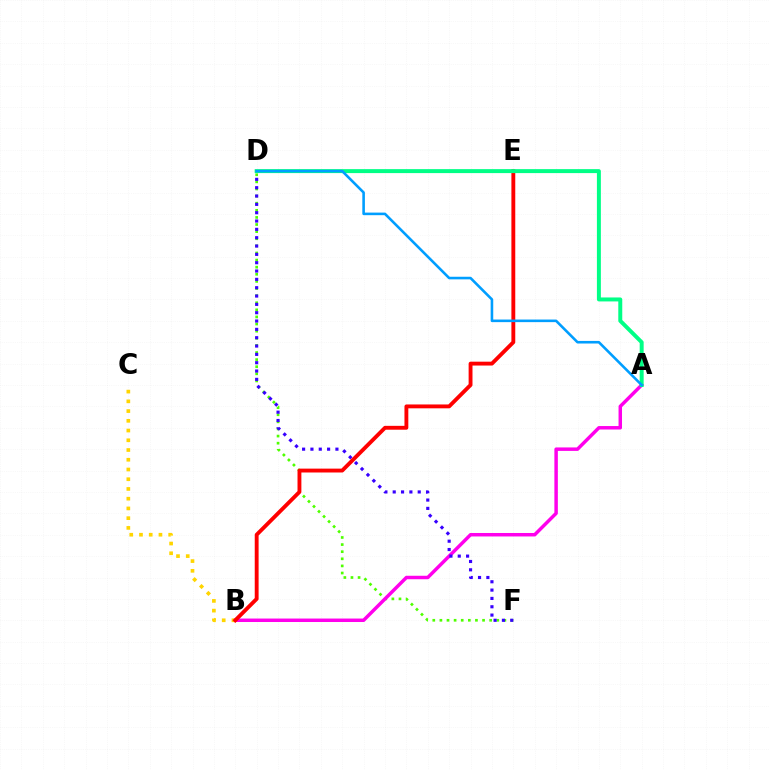{('D', 'F'): [{'color': '#4fff00', 'line_style': 'dotted', 'thickness': 1.93}, {'color': '#3700ff', 'line_style': 'dotted', 'thickness': 2.26}], ('A', 'B'): [{'color': '#ff00ed', 'line_style': 'solid', 'thickness': 2.5}], ('B', 'C'): [{'color': '#ffd500', 'line_style': 'dotted', 'thickness': 2.64}], ('B', 'E'): [{'color': '#ff0000', 'line_style': 'solid', 'thickness': 2.78}], ('A', 'D'): [{'color': '#00ff86', 'line_style': 'solid', 'thickness': 2.86}, {'color': '#009eff', 'line_style': 'solid', 'thickness': 1.87}]}